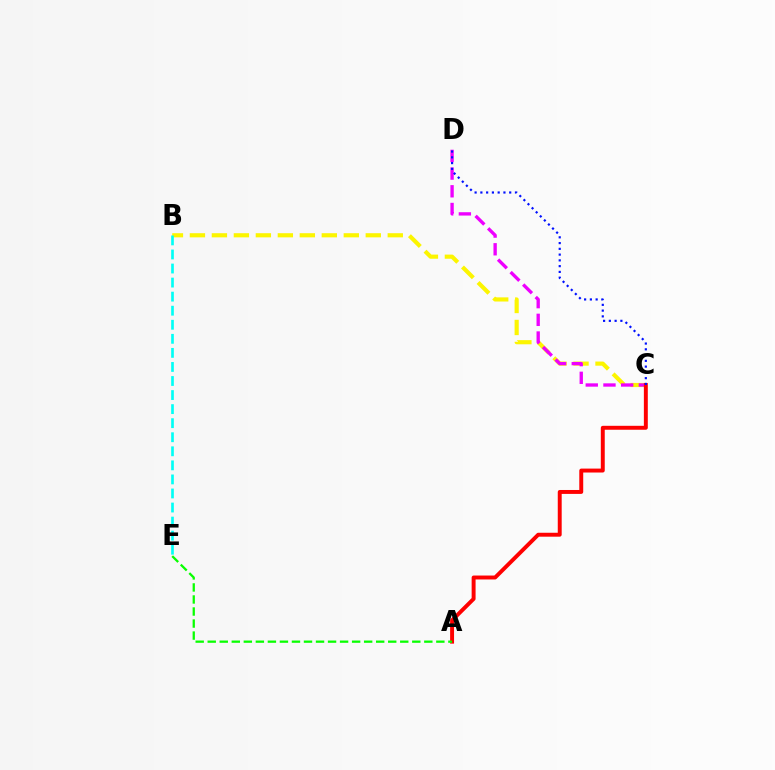{('B', 'C'): [{'color': '#fcf500', 'line_style': 'dashed', 'thickness': 2.99}], ('C', 'D'): [{'color': '#ee00ff', 'line_style': 'dashed', 'thickness': 2.4}, {'color': '#0010ff', 'line_style': 'dotted', 'thickness': 1.57}], ('A', 'C'): [{'color': '#ff0000', 'line_style': 'solid', 'thickness': 2.83}], ('B', 'E'): [{'color': '#00fff6', 'line_style': 'dashed', 'thickness': 1.91}], ('A', 'E'): [{'color': '#08ff00', 'line_style': 'dashed', 'thickness': 1.63}]}